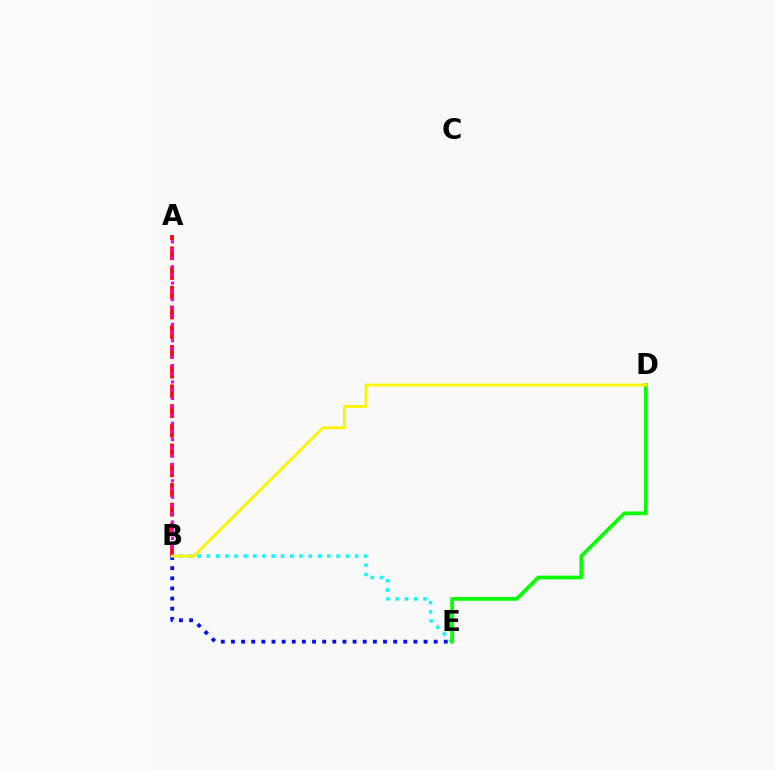{('B', 'E'): [{'color': '#0010ff', 'line_style': 'dotted', 'thickness': 2.75}, {'color': '#00fff6', 'line_style': 'dotted', 'thickness': 2.52}], ('A', 'B'): [{'color': '#ff0000', 'line_style': 'dashed', 'thickness': 2.68}, {'color': '#ee00ff', 'line_style': 'dotted', 'thickness': 2.24}], ('D', 'E'): [{'color': '#08ff00', 'line_style': 'solid', 'thickness': 2.68}], ('B', 'D'): [{'color': '#fcf500', 'line_style': 'solid', 'thickness': 2.06}]}